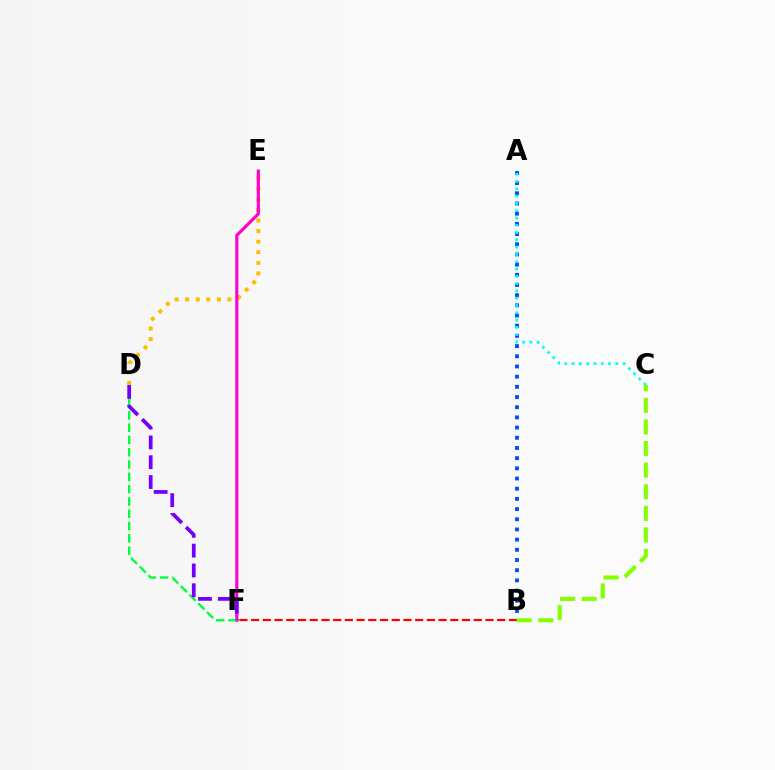{('D', 'E'): [{'color': '#ffbd00', 'line_style': 'dotted', 'thickness': 2.87}], ('B', 'F'): [{'color': '#ff0000', 'line_style': 'dashed', 'thickness': 1.59}], ('E', 'F'): [{'color': '#ff00cf', 'line_style': 'solid', 'thickness': 2.26}], ('A', 'B'): [{'color': '#004bff', 'line_style': 'dotted', 'thickness': 2.77}], ('D', 'F'): [{'color': '#00ff39', 'line_style': 'dashed', 'thickness': 1.67}, {'color': '#7200ff', 'line_style': 'dashed', 'thickness': 2.69}], ('A', 'C'): [{'color': '#00fff6', 'line_style': 'dotted', 'thickness': 1.98}], ('B', 'C'): [{'color': '#84ff00', 'line_style': 'dashed', 'thickness': 2.93}]}